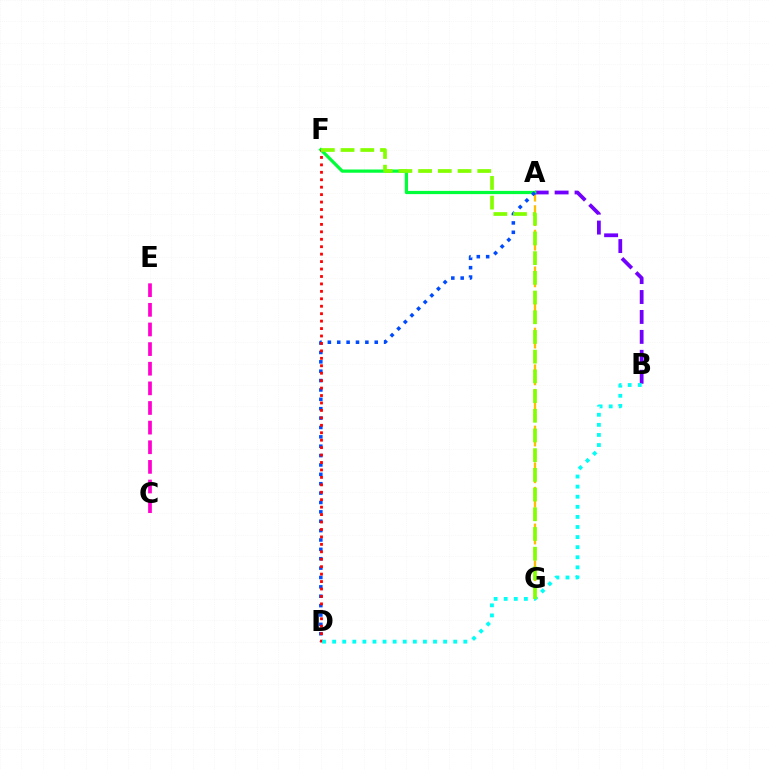{('A', 'G'): [{'color': '#ffbd00', 'line_style': 'dashed', 'thickness': 1.66}], ('A', 'B'): [{'color': '#7200ff', 'line_style': 'dashed', 'thickness': 2.71}], ('C', 'E'): [{'color': '#ff00cf', 'line_style': 'dashed', 'thickness': 2.67}], ('A', 'F'): [{'color': '#00ff39', 'line_style': 'solid', 'thickness': 2.32}], ('A', 'D'): [{'color': '#004bff', 'line_style': 'dotted', 'thickness': 2.55}], ('D', 'F'): [{'color': '#ff0000', 'line_style': 'dotted', 'thickness': 2.02}], ('B', 'D'): [{'color': '#00fff6', 'line_style': 'dotted', 'thickness': 2.74}], ('F', 'G'): [{'color': '#84ff00', 'line_style': 'dashed', 'thickness': 2.68}]}